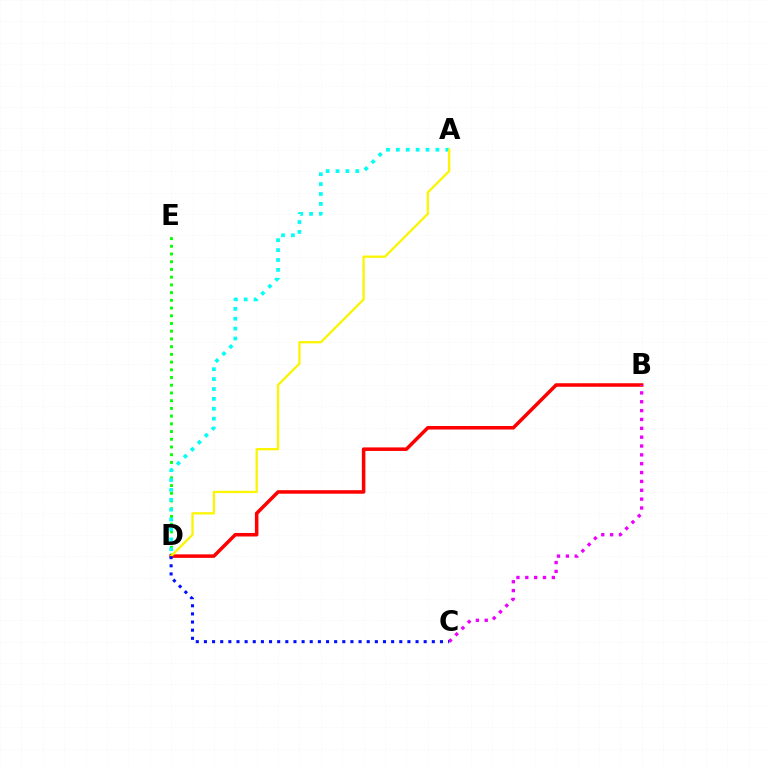{('D', 'E'): [{'color': '#08ff00', 'line_style': 'dotted', 'thickness': 2.1}], ('B', 'D'): [{'color': '#ff0000', 'line_style': 'solid', 'thickness': 2.54}], ('B', 'C'): [{'color': '#ee00ff', 'line_style': 'dotted', 'thickness': 2.4}], ('A', 'D'): [{'color': '#00fff6', 'line_style': 'dotted', 'thickness': 2.69}, {'color': '#fcf500', 'line_style': 'solid', 'thickness': 1.64}], ('C', 'D'): [{'color': '#0010ff', 'line_style': 'dotted', 'thickness': 2.21}]}